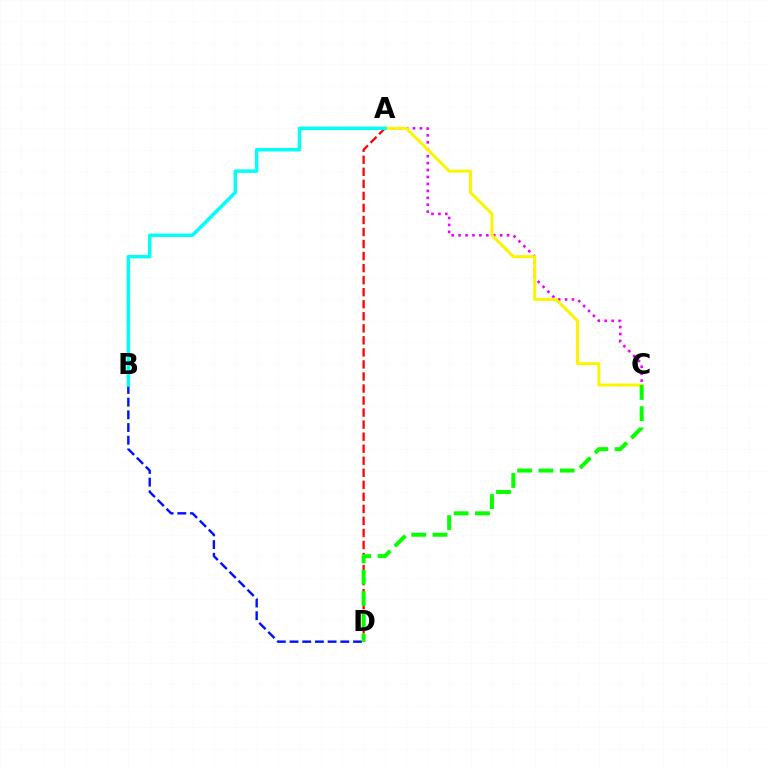{('A', 'C'): [{'color': '#ee00ff', 'line_style': 'dotted', 'thickness': 1.88}, {'color': '#fcf500', 'line_style': 'solid', 'thickness': 2.17}], ('B', 'D'): [{'color': '#0010ff', 'line_style': 'dashed', 'thickness': 1.72}], ('A', 'D'): [{'color': '#ff0000', 'line_style': 'dashed', 'thickness': 1.64}], ('A', 'B'): [{'color': '#00fff6', 'line_style': 'solid', 'thickness': 2.5}], ('C', 'D'): [{'color': '#08ff00', 'line_style': 'dashed', 'thickness': 2.89}]}